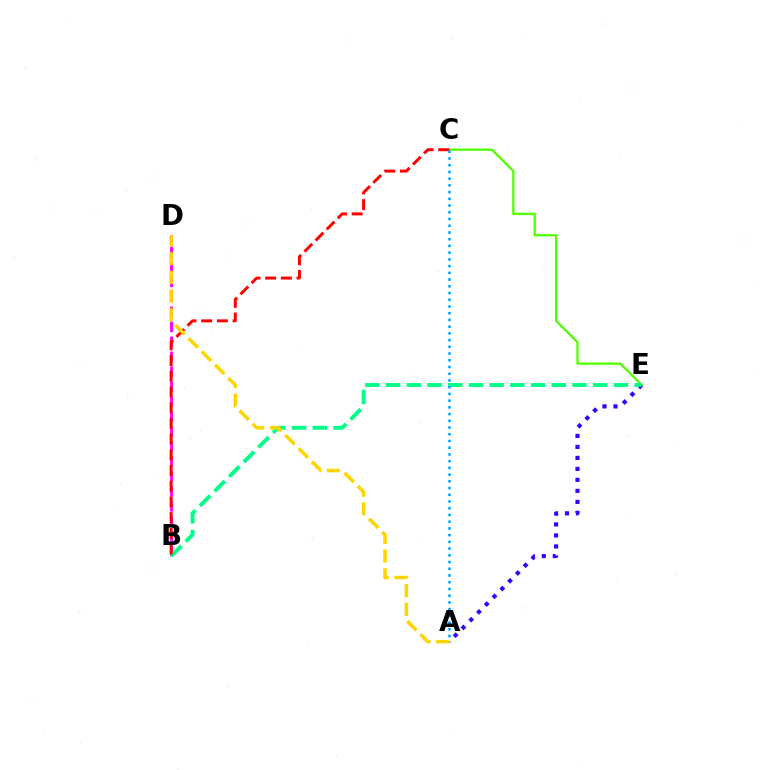{('C', 'E'): [{'color': '#4fff00', 'line_style': 'solid', 'thickness': 1.65}], ('B', 'D'): [{'color': '#ff00ed', 'line_style': 'dashed', 'thickness': 2.03}], ('A', 'E'): [{'color': '#3700ff', 'line_style': 'dotted', 'thickness': 2.99}], ('B', 'E'): [{'color': '#00ff86', 'line_style': 'dashed', 'thickness': 2.81}], ('B', 'C'): [{'color': '#ff0000', 'line_style': 'dashed', 'thickness': 2.13}], ('A', 'C'): [{'color': '#009eff', 'line_style': 'dotted', 'thickness': 1.83}], ('A', 'D'): [{'color': '#ffd500', 'line_style': 'dashed', 'thickness': 2.54}]}